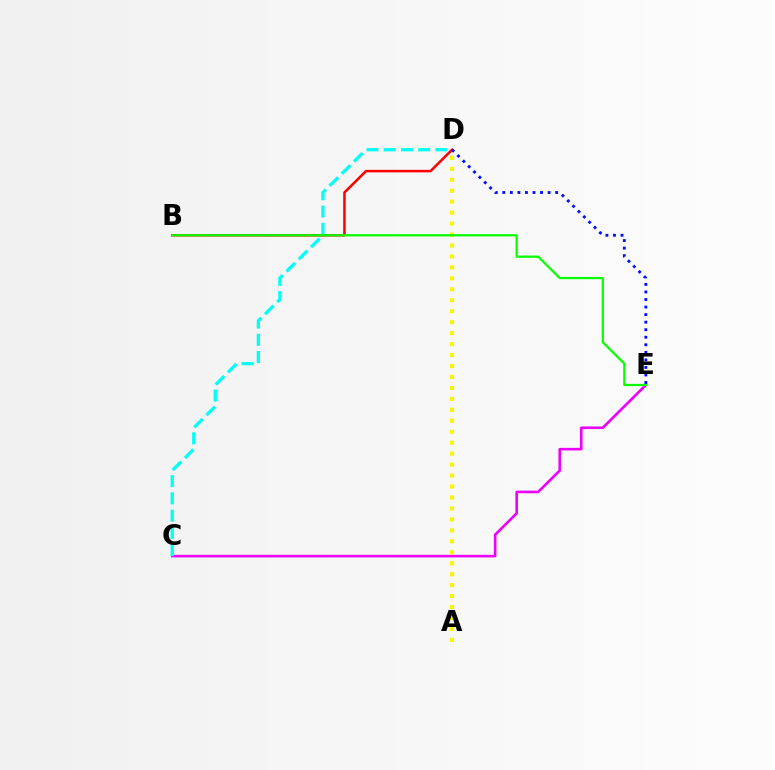{('C', 'E'): [{'color': '#ee00ff', 'line_style': 'solid', 'thickness': 1.88}], ('A', 'D'): [{'color': '#fcf500', 'line_style': 'dotted', 'thickness': 2.98}], ('B', 'D'): [{'color': '#ff0000', 'line_style': 'solid', 'thickness': 1.81}], ('C', 'D'): [{'color': '#00fff6', 'line_style': 'dashed', 'thickness': 2.34}], ('B', 'E'): [{'color': '#08ff00', 'line_style': 'solid', 'thickness': 1.62}], ('D', 'E'): [{'color': '#0010ff', 'line_style': 'dotted', 'thickness': 2.05}]}